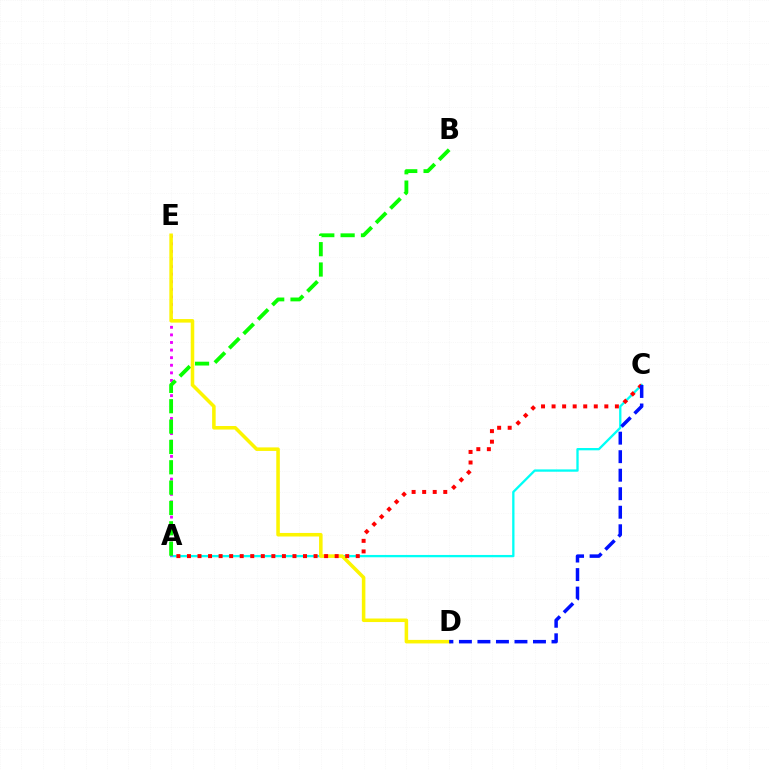{('A', 'C'): [{'color': '#00fff6', 'line_style': 'solid', 'thickness': 1.66}, {'color': '#ff0000', 'line_style': 'dotted', 'thickness': 2.87}], ('A', 'E'): [{'color': '#ee00ff', 'line_style': 'dotted', 'thickness': 2.06}], ('A', 'B'): [{'color': '#08ff00', 'line_style': 'dashed', 'thickness': 2.76}], ('D', 'E'): [{'color': '#fcf500', 'line_style': 'solid', 'thickness': 2.55}], ('C', 'D'): [{'color': '#0010ff', 'line_style': 'dashed', 'thickness': 2.52}]}